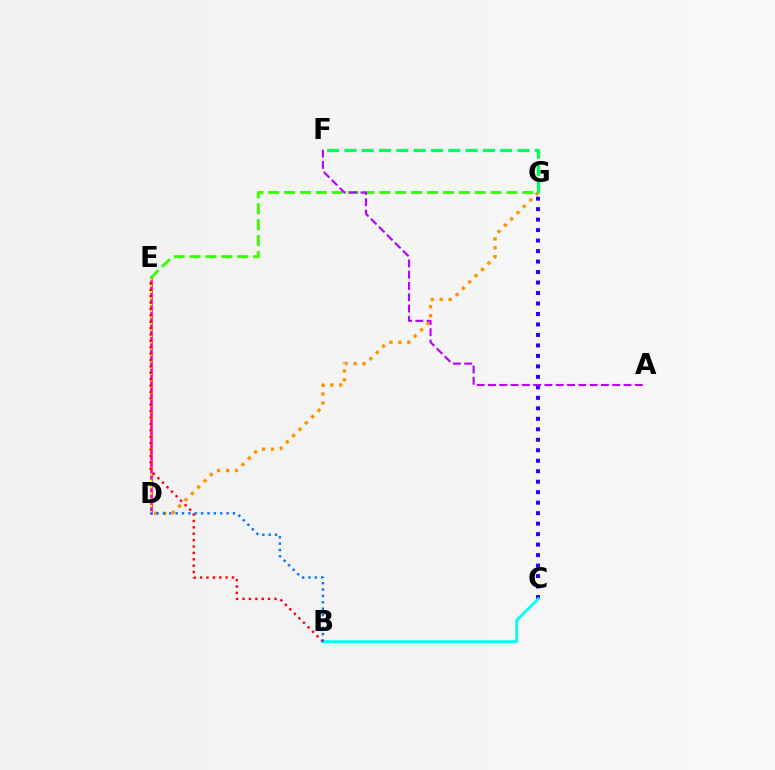{('D', 'G'): [{'color': '#ff9400', 'line_style': 'dotted', 'thickness': 2.43}], ('C', 'G'): [{'color': '#2500ff', 'line_style': 'dotted', 'thickness': 2.85}], ('D', 'E'): [{'color': '#ff00ac', 'line_style': 'solid', 'thickness': 1.94}, {'color': '#d1ff00', 'line_style': 'dotted', 'thickness': 1.71}], ('B', 'C'): [{'color': '#00fff6', 'line_style': 'solid', 'thickness': 2.01}], ('E', 'G'): [{'color': '#3dff00', 'line_style': 'dashed', 'thickness': 2.16}], ('F', 'G'): [{'color': '#00ff5c', 'line_style': 'dashed', 'thickness': 2.35}], ('A', 'F'): [{'color': '#b900ff', 'line_style': 'dashed', 'thickness': 1.53}], ('B', 'E'): [{'color': '#ff0000', 'line_style': 'dotted', 'thickness': 1.74}], ('B', 'D'): [{'color': '#0074ff', 'line_style': 'dotted', 'thickness': 1.73}]}